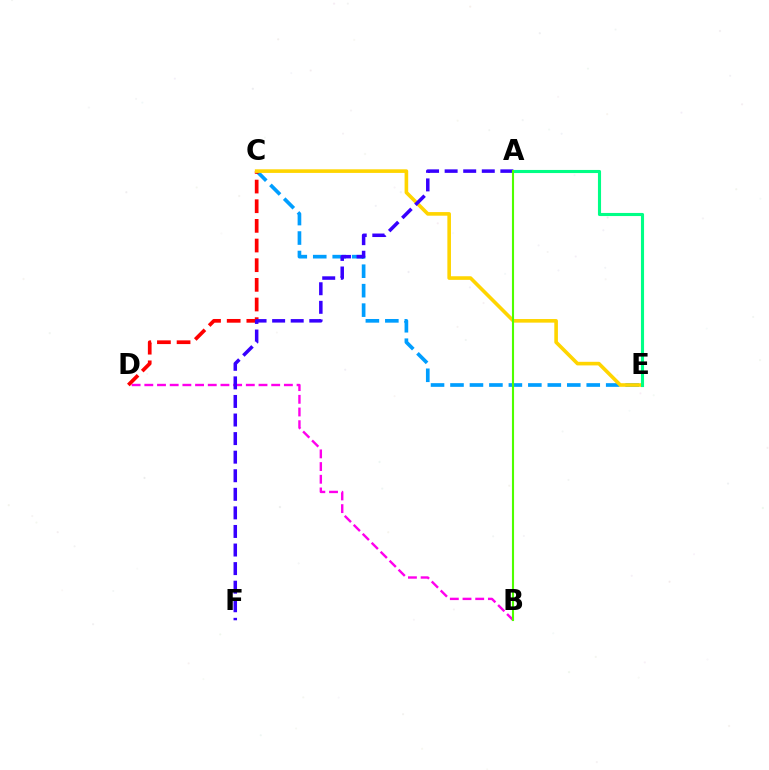{('B', 'D'): [{'color': '#ff00ed', 'line_style': 'dashed', 'thickness': 1.72}], ('C', 'E'): [{'color': '#009eff', 'line_style': 'dashed', 'thickness': 2.64}, {'color': '#ffd500', 'line_style': 'solid', 'thickness': 2.6}], ('C', 'D'): [{'color': '#ff0000', 'line_style': 'dashed', 'thickness': 2.67}], ('A', 'E'): [{'color': '#00ff86', 'line_style': 'solid', 'thickness': 2.23}], ('A', 'F'): [{'color': '#3700ff', 'line_style': 'dashed', 'thickness': 2.52}], ('A', 'B'): [{'color': '#4fff00', 'line_style': 'solid', 'thickness': 1.52}]}